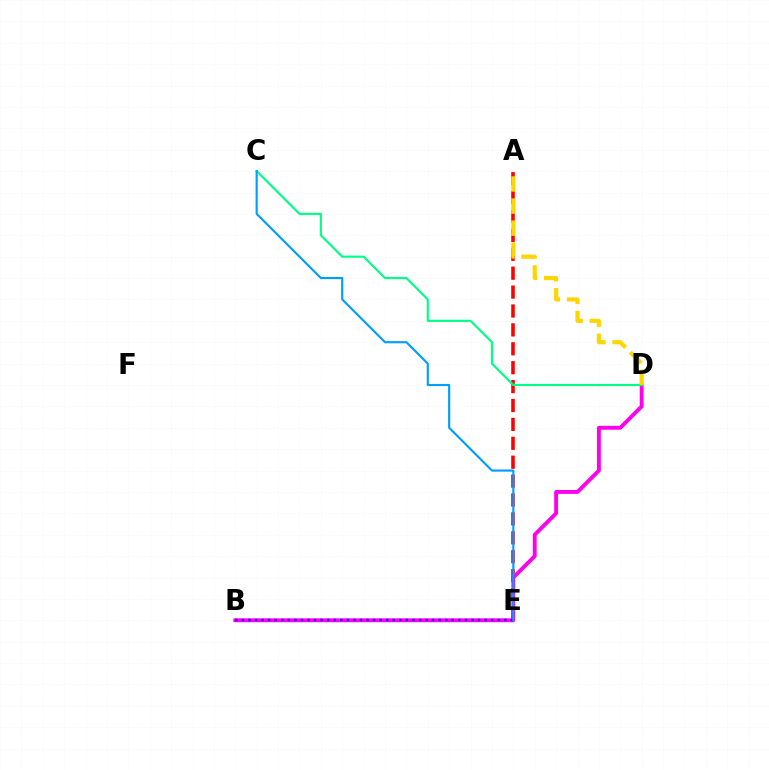{('B', 'E'): [{'color': '#4fff00', 'line_style': 'dotted', 'thickness': 2.38}, {'color': '#3700ff', 'line_style': 'dotted', 'thickness': 1.78}], ('A', 'E'): [{'color': '#ff0000', 'line_style': 'dashed', 'thickness': 2.57}], ('B', 'D'): [{'color': '#ff00ed', 'line_style': 'solid', 'thickness': 2.79}], ('C', 'D'): [{'color': '#00ff86', 'line_style': 'solid', 'thickness': 1.55}], ('A', 'D'): [{'color': '#ffd500', 'line_style': 'dashed', 'thickness': 3.0}], ('C', 'E'): [{'color': '#009eff', 'line_style': 'solid', 'thickness': 1.55}]}